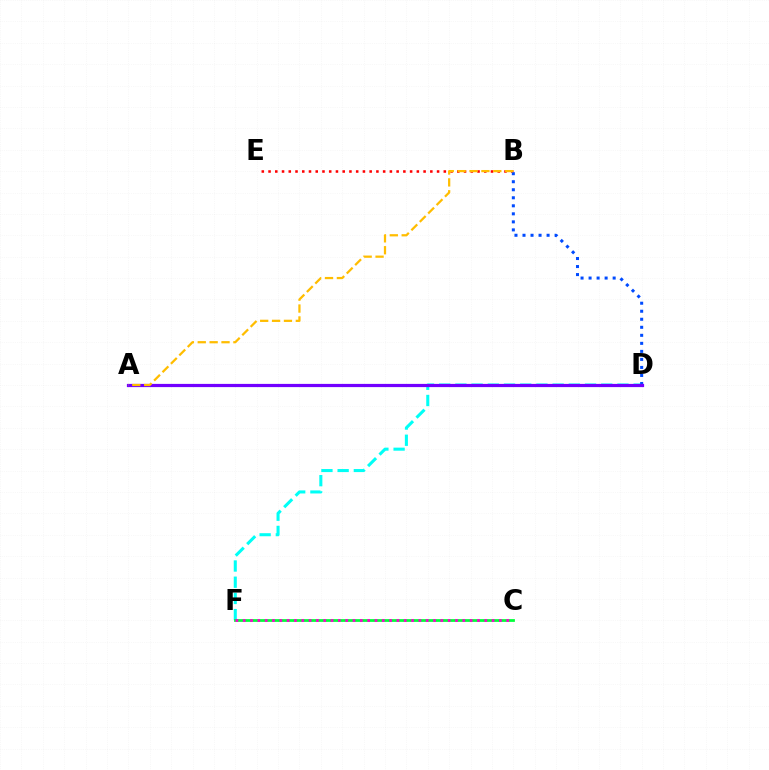{('A', 'D'): [{'color': '#84ff00', 'line_style': 'dashed', 'thickness': 2.09}, {'color': '#7200ff', 'line_style': 'solid', 'thickness': 2.31}], ('D', 'F'): [{'color': '#00fff6', 'line_style': 'dashed', 'thickness': 2.2}], ('B', 'E'): [{'color': '#ff0000', 'line_style': 'dotted', 'thickness': 1.83}], ('B', 'D'): [{'color': '#004bff', 'line_style': 'dotted', 'thickness': 2.18}], ('C', 'F'): [{'color': '#00ff39', 'line_style': 'solid', 'thickness': 1.99}, {'color': '#ff00cf', 'line_style': 'dotted', 'thickness': 1.99}], ('A', 'B'): [{'color': '#ffbd00', 'line_style': 'dashed', 'thickness': 1.61}]}